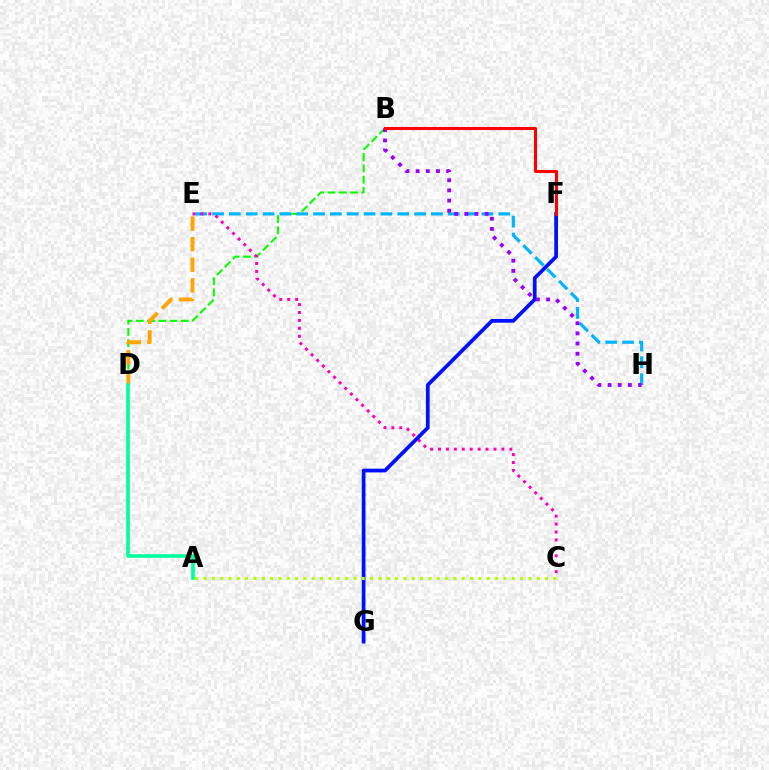{('B', 'D'): [{'color': '#08ff00', 'line_style': 'dashed', 'thickness': 1.53}], ('E', 'H'): [{'color': '#00b5ff', 'line_style': 'dashed', 'thickness': 2.29}], ('C', 'E'): [{'color': '#ff00bd', 'line_style': 'dotted', 'thickness': 2.15}], ('D', 'E'): [{'color': '#ffa500', 'line_style': 'dashed', 'thickness': 2.8}], ('F', 'G'): [{'color': '#0010ff', 'line_style': 'solid', 'thickness': 2.69}], ('A', 'D'): [{'color': '#00ff9d', 'line_style': 'solid', 'thickness': 2.62}], ('B', 'H'): [{'color': '#9b00ff', 'line_style': 'dotted', 'thickness': 2.76}], ('B', 'F'): [{'color': '#ff0000', 'line_style': 'solid', 'thickness': 2.2}], ('A', 'C'): [{'color': '#b3ff00', 'line_style': 'dotted', 'thickness': 2.26}]}